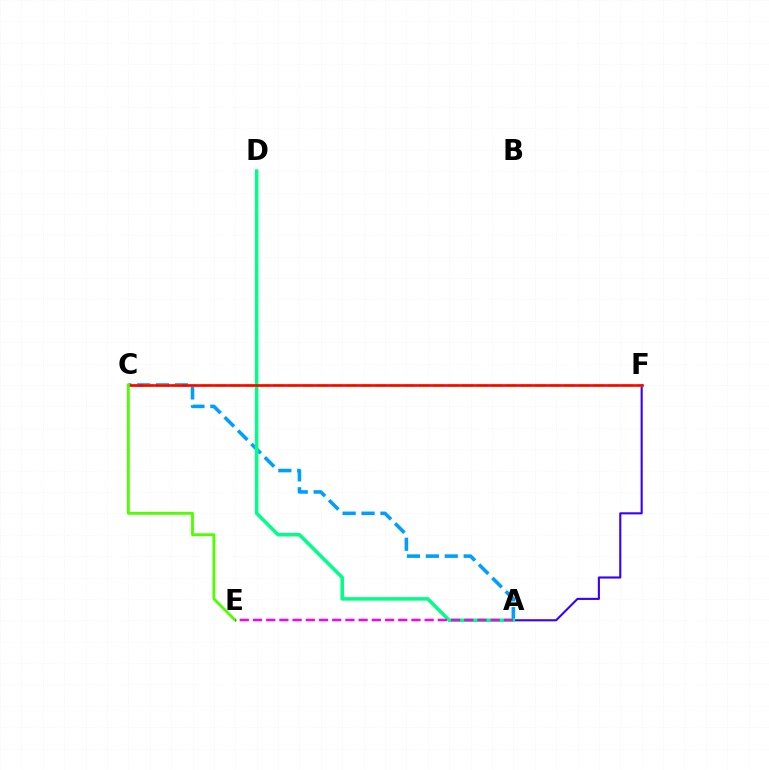{('A', 'C'): [{'color': '#009eff', 'line_style': 'dashed', 'thickness': 2.57}], ('A', 'F'): [{'color': '#3700ff', 'line_style': 'solid', 'thickness': 1.52}], ('A', 'D'): [{'color': '#00ff86', 'line_style': 'solid', 'thickness': 2.54}], ('C', 'F'): [{'color': '#ffd500', 'line_style': 'dashed', 'thickness': 1.97}, {'color': '#ff0000', 'line_style': 'solid', 'thickness': 1.88}], ('C', 'E'): [{'color': '#4fff00', 'line_style': 'solid', 'thickness': 2.05}], ('A', 'E'): [{'color': '#ff00ed', 'line_style': 'dashed', 'thickness': 1.79}]}